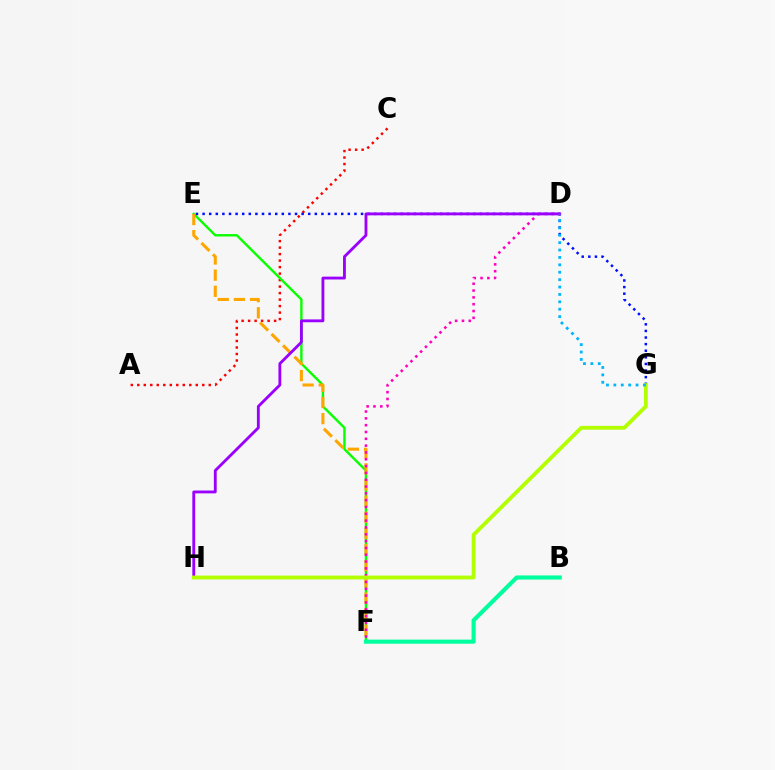{('A', 'C'): [{'color': '#ff0000', 'line_style': 'dotted', 'thickness': 1.77}], ('E', 'F'): [{'color': '#08ff00', 'line_style': 'solid', 'thickness': 1.72}, {'color': '#ffa500', 'line_style': 'dashed', 'thickness': 2.19}], ('E', 'G'): [{'color': '#0010ff', 'line_style': 'dotted', 'thickness': 1.79}], ('D', 'F'): [{'color': '#ff00bd', 'line_style': 'dotted', 'thickness': 1.85}], ('D', 'H'): [{'color': '#9b00ff', 'line_style': 'solid', 'thickness': 2.05}], ('G', 'H'): [{'color': '#b3ff00', 'line_style': 'solid', 'thickness': 2.76}], ('B', 'F'): [{'color': '#00ff9d', 'line_style': 'solid', 'thickness': 2.96}], ('D', 'G'): [{'color': '#00b5ff', 'line_style': 'dotted', 'thickness': 2.01}]}